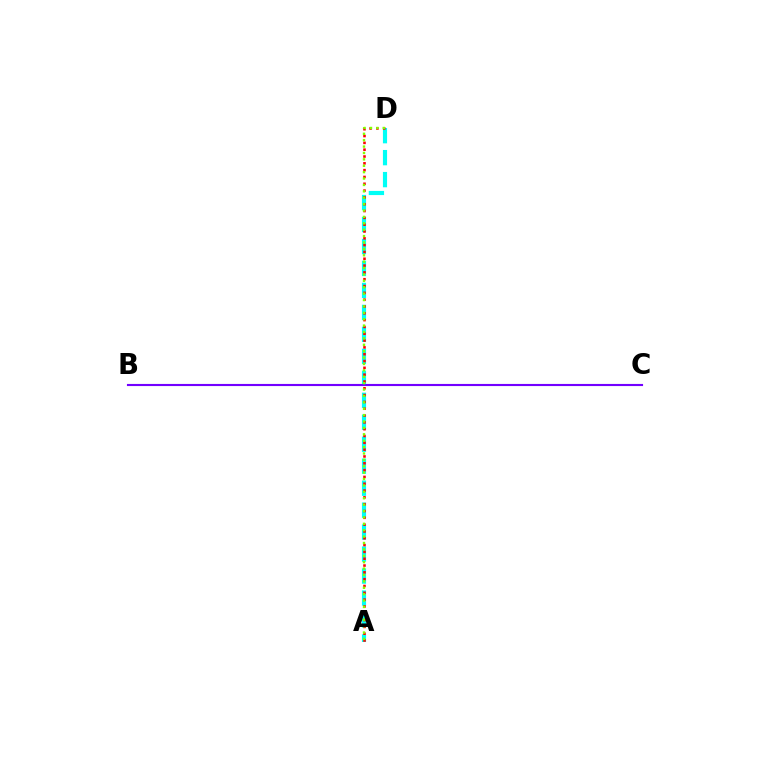{('A', 'D'): [{'color': '#00fff6', 'line_style': 'dashed', 'thickness': 2.98}, {'color': '#ff0000', 'line_style': 'dotted', 'thickness': 1.85}, {'color': '#84ff00', 'line_style': 'dotted', 'thickness': 1.74}], ('B', 'C'): [{'color': '#7200ff', 'line_style': 'solid', 'thickness': 1.53}]}